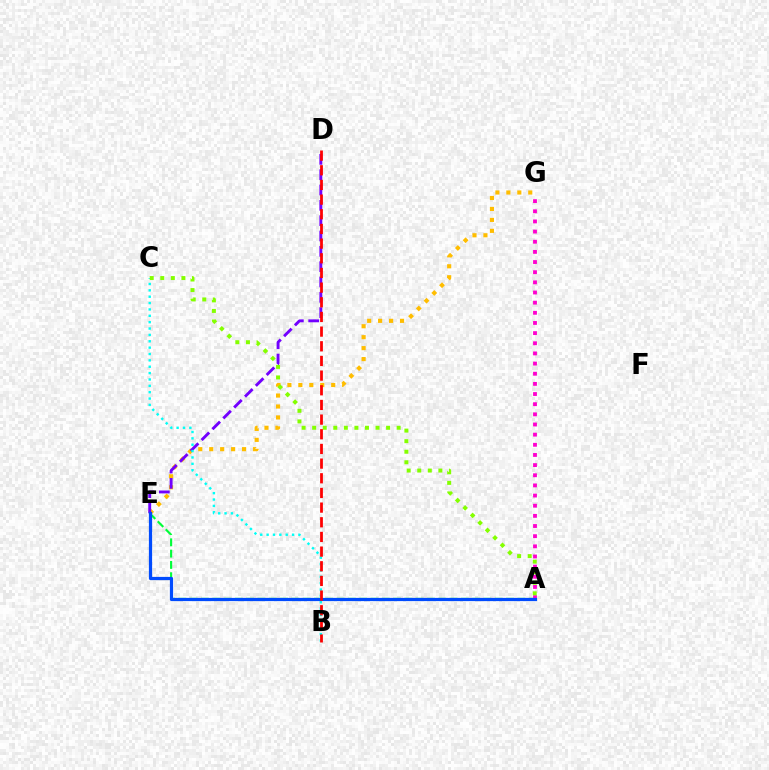{('E', 'G'): [{'color': '#ffbd00', 'line_style': 'dotted', 'thickness': 2.97}], ('A', 'E'): [{'color': '#00ff39', 'line_style': 'dashed', 'thickness': 1.54}, {'color': '#004bff', 'line_style': 'solid', 'thickness': 2.32}], ('D', 'E'): [{'color': '#7200ff', 'line_style': 'dashed', 'thickness': 2.08}], ('B', 'C'): [{'color': '#00fff6', 'line_style': 'dotted', 'thickness': 1.73}], ('A', 'G'): [{'color': '#ff00cf', 'line_style': 'dotted', 'thickness': 2.76}], ('A', 'C'): [{'color': '#84ff00', 'line_style': 'dotted', 'thickness': 2.87}], ('B', 'D'): [{'color': '#ff0000', 'line_style': 'dashed', 'thickness': 1.99}]}